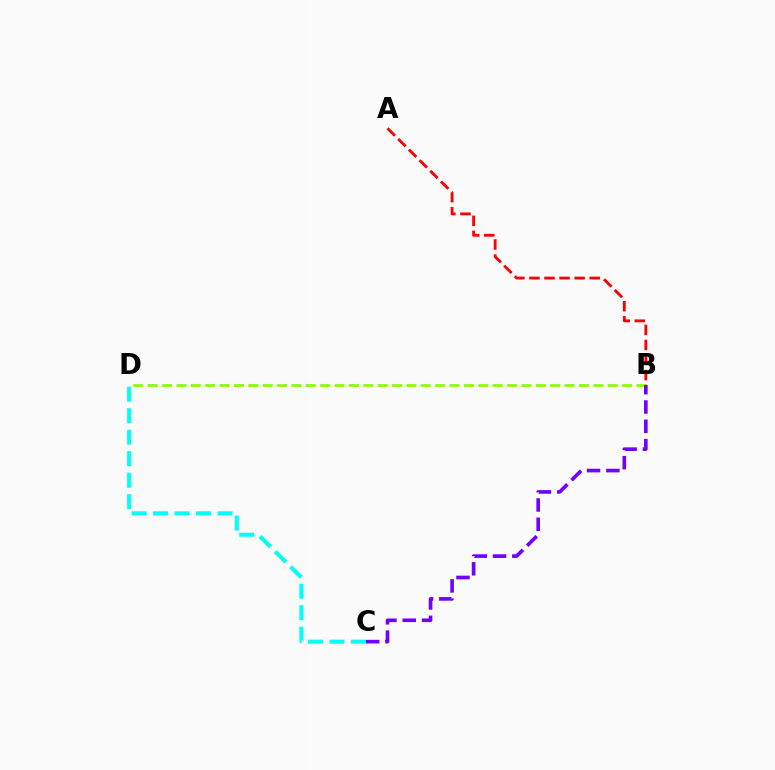{('B', 'D'): [{'color': '#84ff00', 'line_style': 'dashed', 'thickness': 1.95}], ('C', 'D'): [{'color': '#00fff6', 'line_style': 'dashed', 'thickness': 2.92}], ('A', 'B'): [{'color': '#ff0000', 'line_style': 'dashed', 'thickness': 2.05}], ('B', 'C'): [{'color': '#7200ff', 'line_style': 'dashed', 'thickness': 2.62}]}